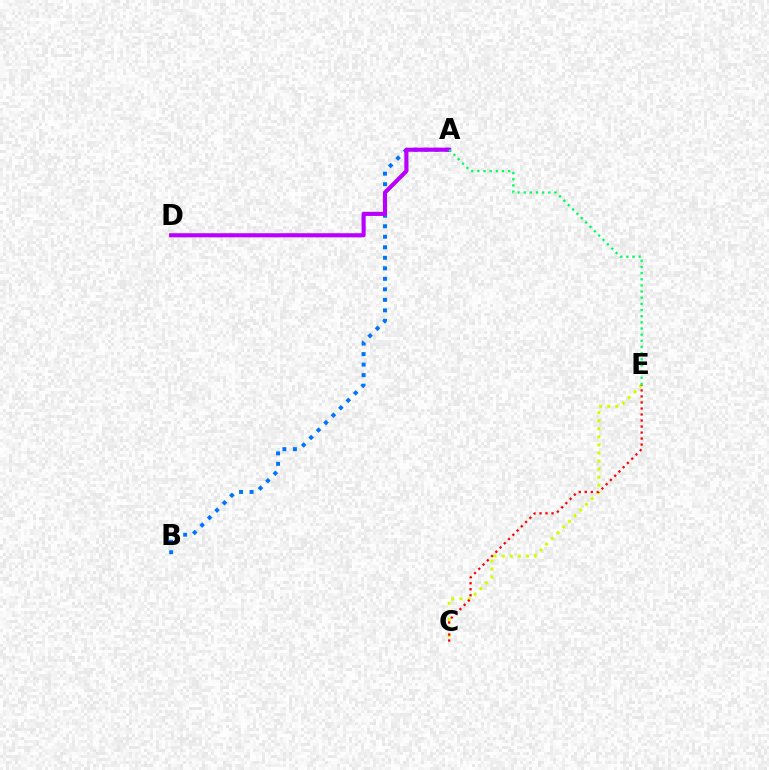{('A', 'B'): [{'color': '#0074ff', 'line_style': 'dotted', 'thickness': 2.86}], ('A', 'D'): [{'color': '#b900ff', 'line_style': 'solid', 'thickness': 2.96}], ('C', 'E'): [{'color': '#d1ff00', 'line_style': 'dotted', 'thickness': 2.19}, {'color': '#ff0000', 'line_style': 'dotted', 'thickness': 1.63}], ('A', 'E'): [{'color': '#00ff5c', 'line_style': 'dotted', 'thickness': 1.67}]}